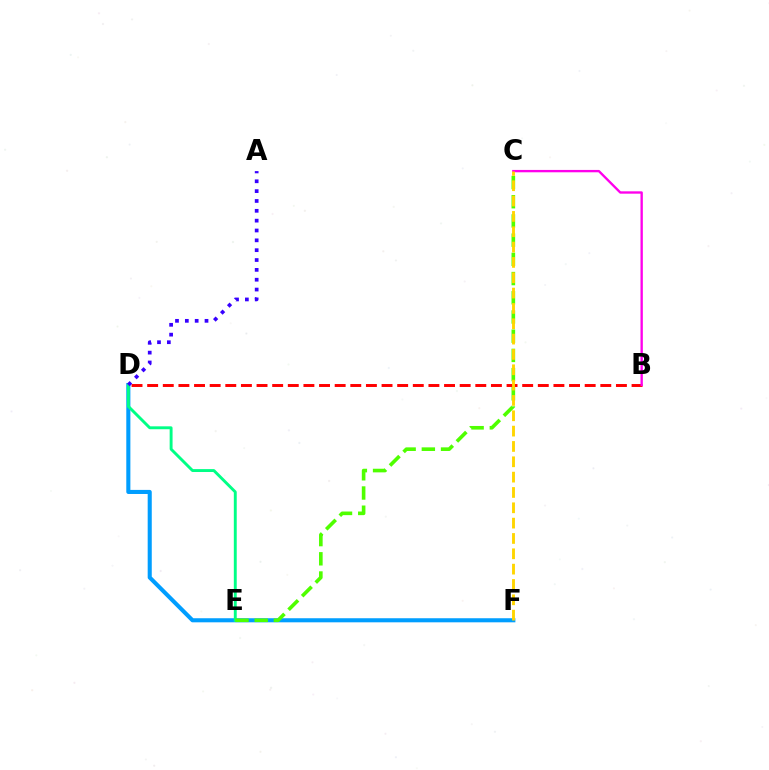{('B', 'D'): [{'color': '#ff0000', 'line_style': 'dashed', 'thickness': 2.12}], ('B', 'C'): [{'color': '#ff00ed', 'line_style': 'solid', 'thickness': 1.69}], ('D', 'F'): [{'color': '#009eff', 'line_style': 'solid', 'thickness': 2.94}], ('D', 'E'): [{'color': '#00ff86', 'line_style': 'solid', 'thickness': 2.09}], ('C', 'E'): [{'color': '#4fff00', 'line_style': 'dashed', 'thickness': 2.61}], ('C', 'F'): [{'color': '#ffd500', 'line_style': 'dashed', 'thickness': 2.08}], ('A', 'D'): [{'color': '#3700ff', 'line_style': 'dotted', 'thickness': 2.67}]}